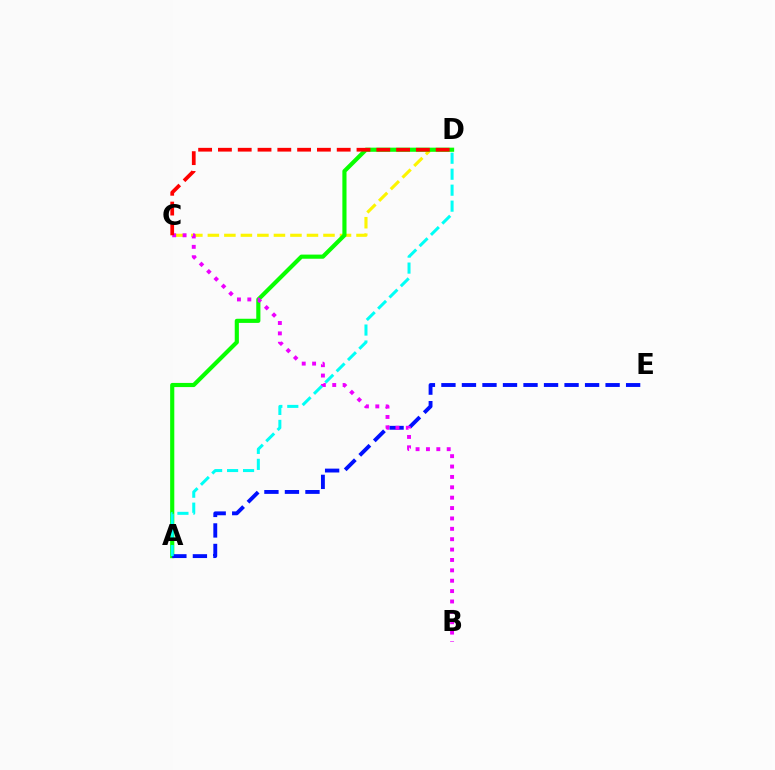{('C', 'D'): [{'color': '#fcf500', 'line_style': 'dashed', 'thickness': 2.24}, {'color': '#ff0000', 'line_style': 'dashed', 'thickness': 2.69}], ('A', 'D'): [{'color': '#08ff00', 'line_style': 'solid', 'thickness': 2.98}, {'color': '#00fff6', 'line_style': 'dashed', 'thickness': 2.17}], ('A', 'E'): [{'color': '#0010ff', 'line_style': 'dashed', 'thickness': 2.79}], ('B', 'C'): [{'color': '#ee00ff', 'line_style': 'dotted', 'thickness': 2.82}]}